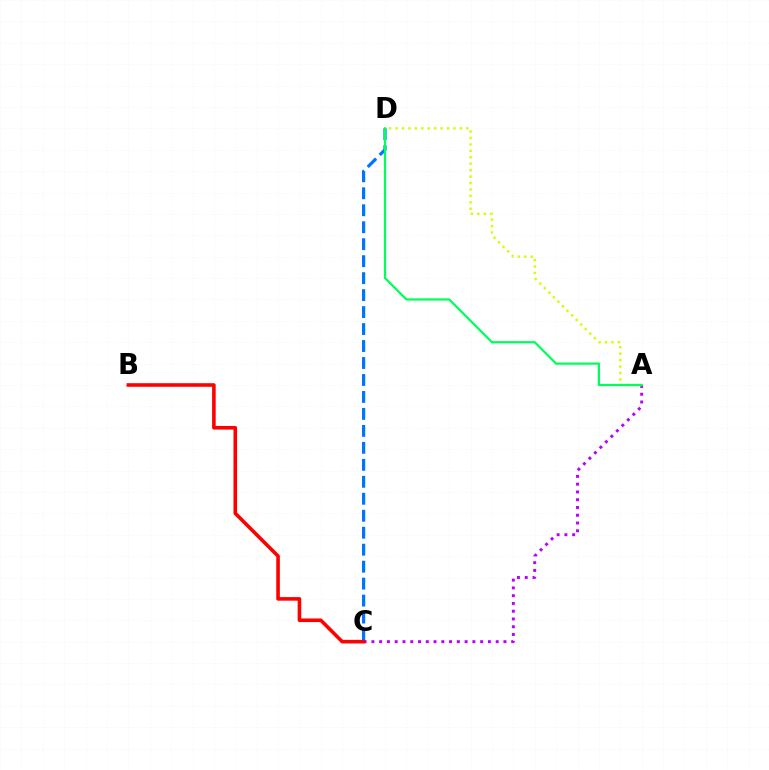{('C', 'D'): [{'color': '#0074ff', 'line_style': 'dashed', 'thickness': 2.31}], ('A', 'C'): [{'color': '#b900ff', 'line_style': 'dotted', 'thickness': 2.11}], ('A', 'D'): [{'color': '#d1ff00', 'line_style': 'dotted', 'thickness': 1.75}, {'color': '#00ff5c', 'line_style': 'solid', 'thickness': 1.61}], ('B', 'C'): [{'color': '#ff0000', 'line_style': 'solid', 'thickness': 2.59}]}